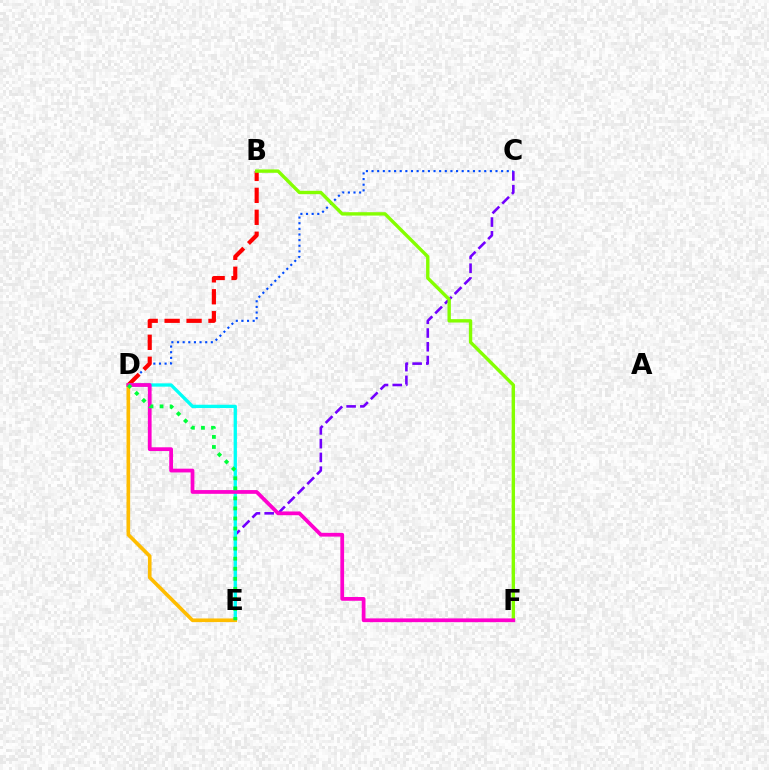{('C', 'E'): [{'color': '#7200ff', 'line_style': 'dashed', 'thickness': 1.87}], ('C', 'D'): [{'color': '#004bff', 'line_style': 'dotted', 'thickness': 1.53}], ('B', 'D'): [{'color': '#ff0000', 'line_style': 'dashed', 'thickness': 2.98}], ('B', 'F'): [{'color': '#84ff00', 'line_style': 'solid', 'thickness': 2.43}], ('D', 'E'): [{'color': '#00fff6', 'line_style': 'solid', 'thickness': 2.38}, {'color': '#ffbd00', 'line_style': 'solid', 'thickness': 2.62}, {'color': '#00ff39', 'line_style': 'dotted', 'thickness': 2.73}], ('D', 'F'): [{'color': '#ff00cf', 'line_style': 'solid', 'thickness': 2.71}]}